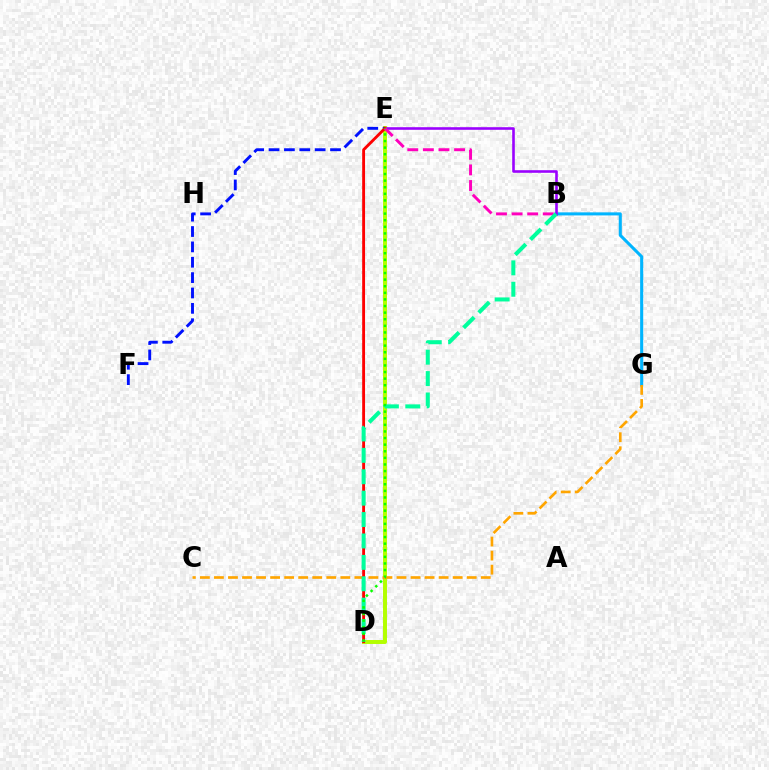{('B', 'G'): [{'color': '#00b5ff', 'line_style': 'solid', 'thickness': 2.2}], ('D', 'E'): [{'color': '#b3ff00', 'line_style': 'solid', 'thickness': 2.85}, {'color': '#ff0000', 'line_style': 'solid', 'thickness': 2.06}, {'color': '#08ff00', 'line_style': 'dotted', 'thickness': 1.79}], ('E', 'F'): [{'color': '#0010ff', 'line_style': 'dashed', 'thickness': 2.09}], ('C', 'G'): [{'color': '#ffa500', 'line_style': 'dashed', 'thickness': 1.91}], ('B', 'E'): [{'color': '#9b00ff', 'line_style': 'solid', 'thickness': 1.87}, {'color': '#ff00bd', 'line_style': 'dashed', 'thickness': 2.12}], ('B', 'D'): [{'color': '#00ff9d', 'line_style': 'dashed', 'thickness': 2.91}]}